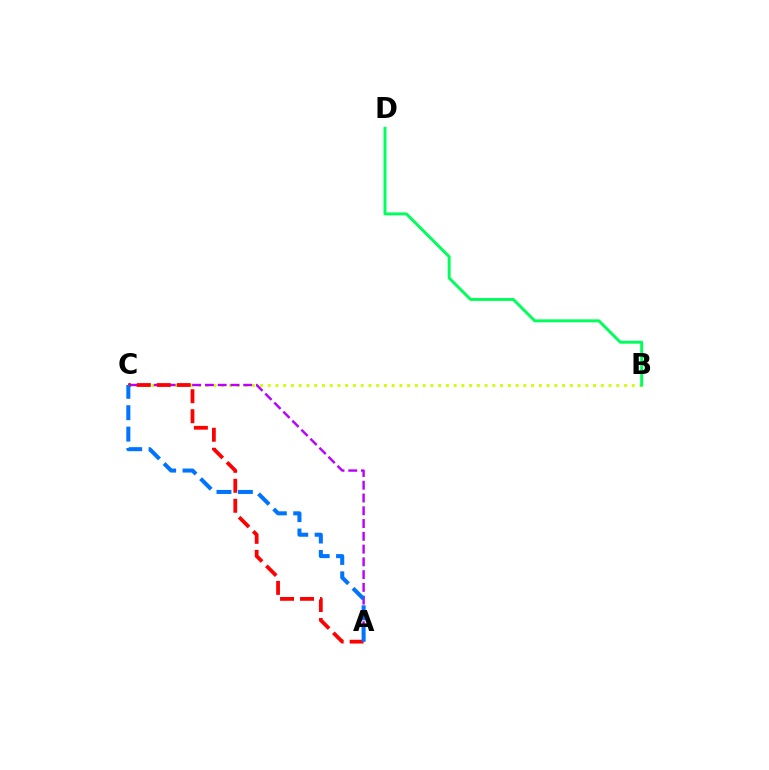{('B', 'C'): [{'color': '#d1ff00', 'line_style': 'dotted', 'thickness': 2.1}], ('A', 'C'): [{'color': '#b900ff', 'line_style': 'dashed', 'thickness': 1.73}, {'color': '#ff0000', 'line_style': 'dashed', 'thickness': 2.71}, {'color': '#0074ff', 'line_style': 'dashed', 'thickness': 2.91}], ('B', 'D'): [{'color': '#00ff5c', 'line_style': 'solid', 'thickness': 2.12}]}